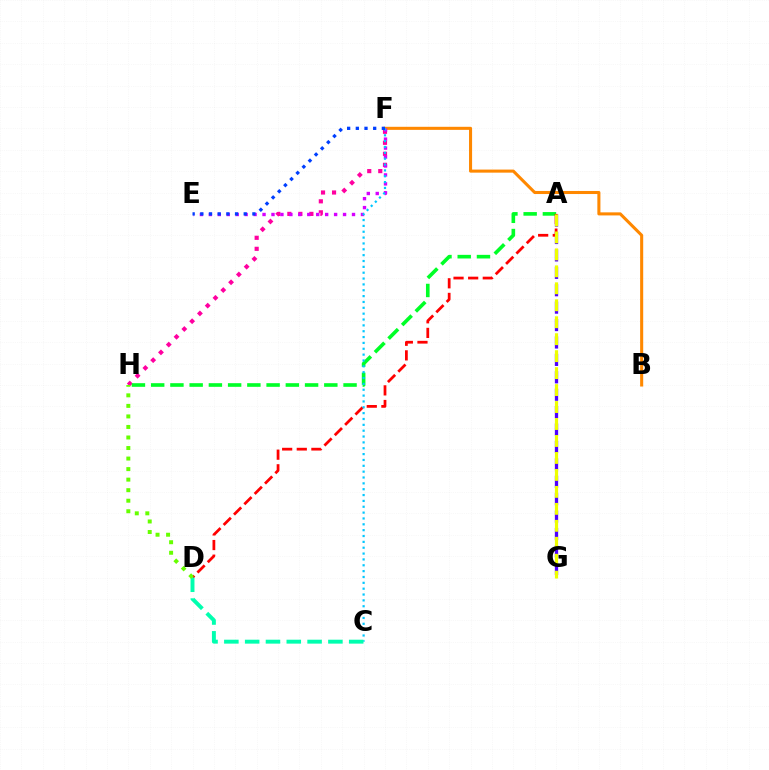{('F', 'H'): [{'color': '#ff00a0', 'line_style': 'dotted', 'thickness': 2.99}], ('A', 'G'): [{'color': '#4f00ff', 'line_style': 'dashed', 'thickness': 2.37}, {'color': '#eeff00', 'line_style': 'dashed', 'thickness': 2.3}], ('B', 'F'): [{'color': '#ff8800', 'line_style': 'solid', 'thickness': 2.21}], ('A', 'H'): [{'color': '#00ff27', 'line_style': 'dashed', 'thickness': 2.61}], ('A', 'D'): [{'color': '#ff0000', 'line_style': 'dashed', 'thickness': 1.99}], ('E', 'F'): [{'color': '#d600ff', 'line_style': 'dotted', 'thickness': 2.43}, {'color': '#003fff', 'line_style': 'dotted', 'thickness': 2.36}], ('C', 'F'): [{'color': '#00c7ff', 'line_style': 'dotted', 'thickness': 1.59}], ('C', 'D'): [{'color': '#00ffaf', 'line_style': 'dashed', 'thickness': 2.83}], ('D', 'H'): [{'color': '#66ff00', 'line_style': 'dotted', 'thickness': 2.86}]}